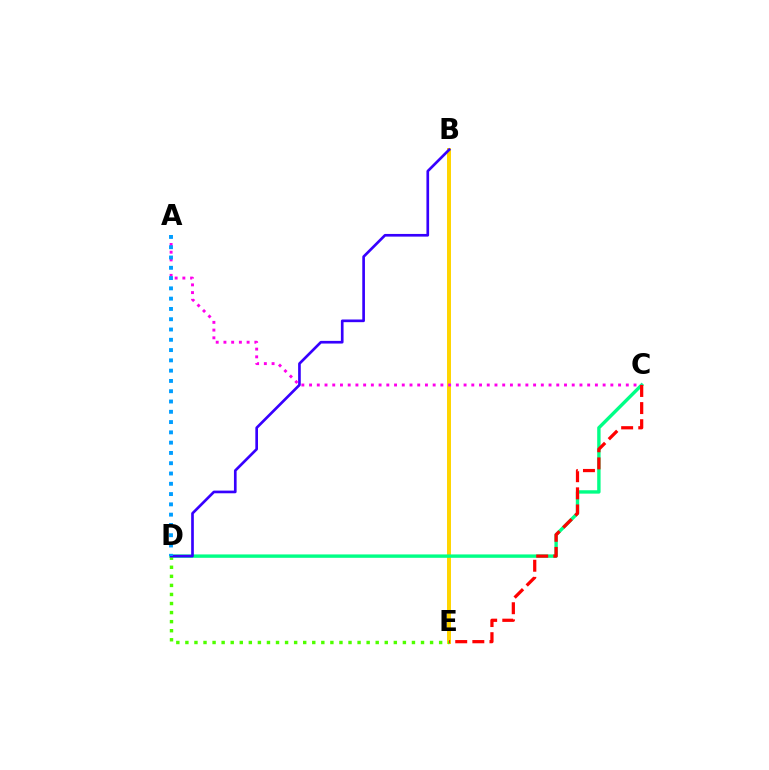{('B', 'E'): [{'color': '#ffd500', 'line_style': 'solid', 'thickness': 2.86}], ('C', 'D'): [{'color': '#00ff86', 'line_style': 'solid', 'thickness': 2.44}], ('D', 'E'): [{'color': '#4fff00', 'line_style': 'dotted', 'thickness': 2.46}], ('B', 'D'): [{'color': '#3700ff', 'line_style': 'solid', 'thickness': 1.92}], ('A', 'C'): [{'color': '#ff00ed', 'line_style': 'dotted', 'thickness': 2.1}], ('C', 'E'): [{'color': '#ff0000', 'line_style': 'dashed', 'thickness': 2.32}], ('A', 'D'): [{'color': '#009eff', 'line_style': 'dotted', 'thickness': 2.79}]}